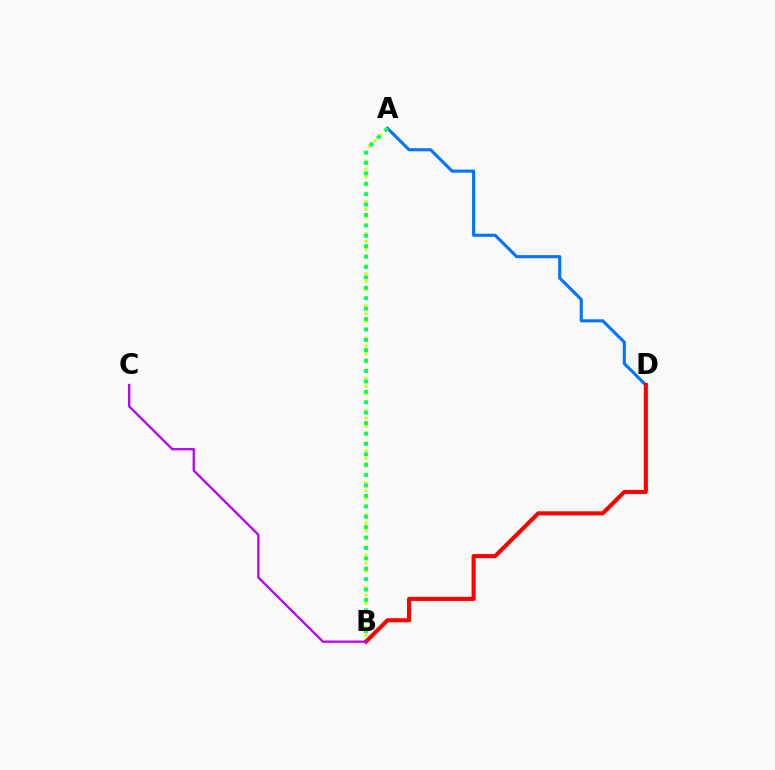{('A', 'D'): [{'color': '#0074ff', 'line_style': 'solid', 'thickness': 2.23}], ('A', 'B'): [{'color': '#d1ff00', 'line_style': 'dotted', 'thickness': 2.18}, {'color': '#00ff5c', 'line_style': 'dotted', 'thickness': 2.83}], ('B', 'D'): [{'color': '#ff0000', 'line_style': 'solid', 'thickness': 2.95}], ('B', 'C'): [{'color': '#b900ff', 'line_style': 'solid', 'thickness': 1.65}]}